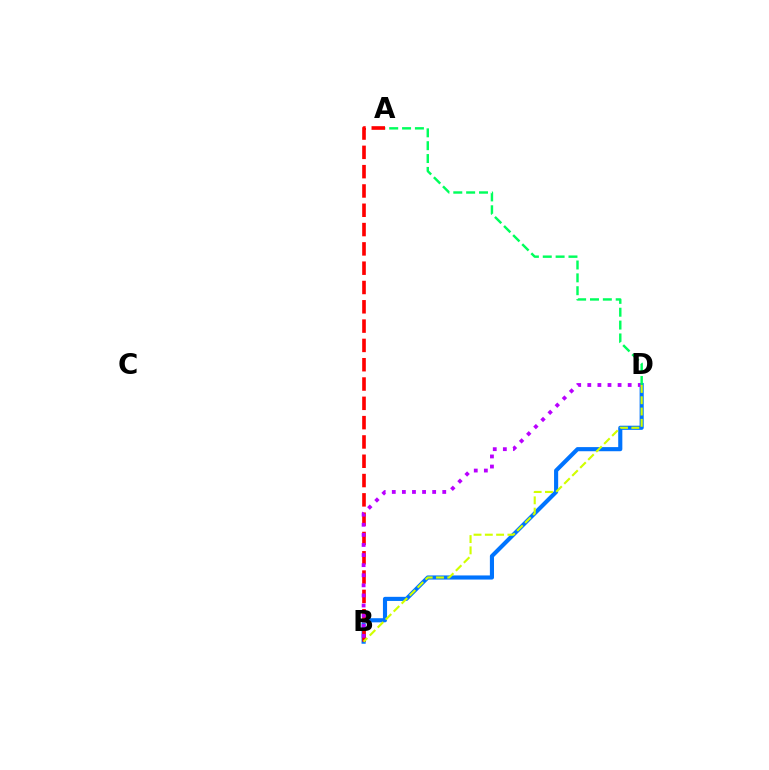{('B', 'D'): [{'color': '#0074ff', 'line_style': 'solid', 'thickness': 2.97}, {'color': '#b900ff', 'line_style': 'dotted', 'thickness': 2.74}, {'color': '#d1ff00', 'line_style': 'dashed', 'thickness': 1.53}], ('A', 'B'): [{'color': '#ff0000', 'line_style': 'dashed', 'thickness': 2.62}], ('A', 'D'): [{'color': '#00ff5c', 'line_style': 'dashed', 'thickness': 1.75}]}